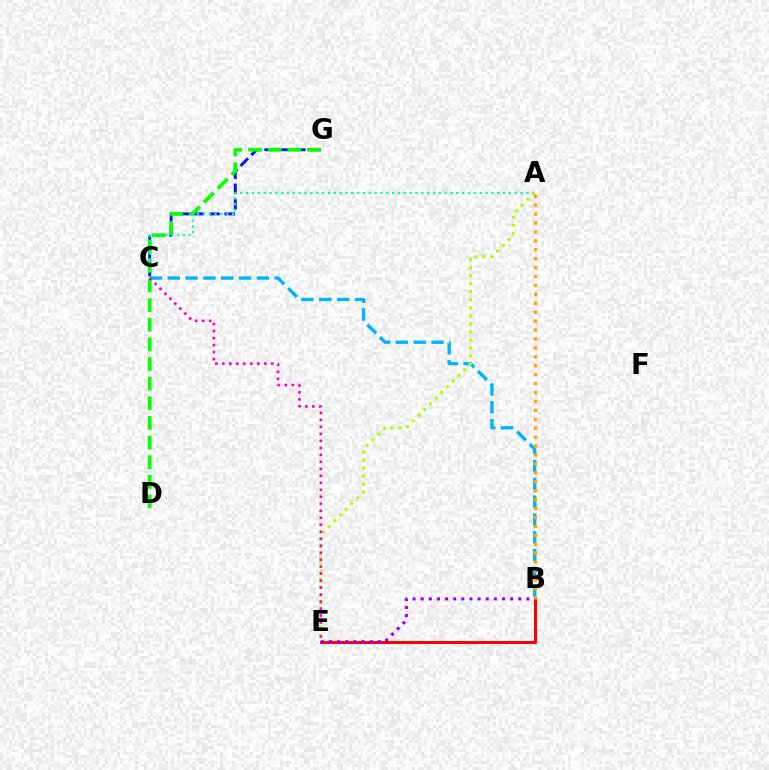{('C', 'G'): [{'color': '#0010ff', 'line_style': 'dashed', 'thickness': 2.07}], ('D', 'G'): [{'color': '#08ff00', 'line_style': 'dashed', 'thickness': 2.67}], ('B', 'E'): [{'color': '#ff0000', 'line_style': 'solid', 'thickness': 2.15}, {'color': '#9b00ff', 'line_style': 'dotted', 'thickness': 2.21}], ('A', 'C'): [{'color': '#00ff9d', 'line_style': 'dotted', 'thickness': 1.59}], ('B', 'C'): [{'color': '#00b5ff', 'line_style': 'dashed', 'thickness': 2.42}], ('A', 'B'): [{'color': '#ffa500', 'line_style': 'dotted', 'thickness': 2.42}], ('A', 'E'): [{'color': '#b3ff00', 'line_style': 'dotted', 'thickness': 2.19}], ('C', 'E'): [{'color': '#ff00bd', 'line_style': 'dotted', 'thickness': 1.9}]}